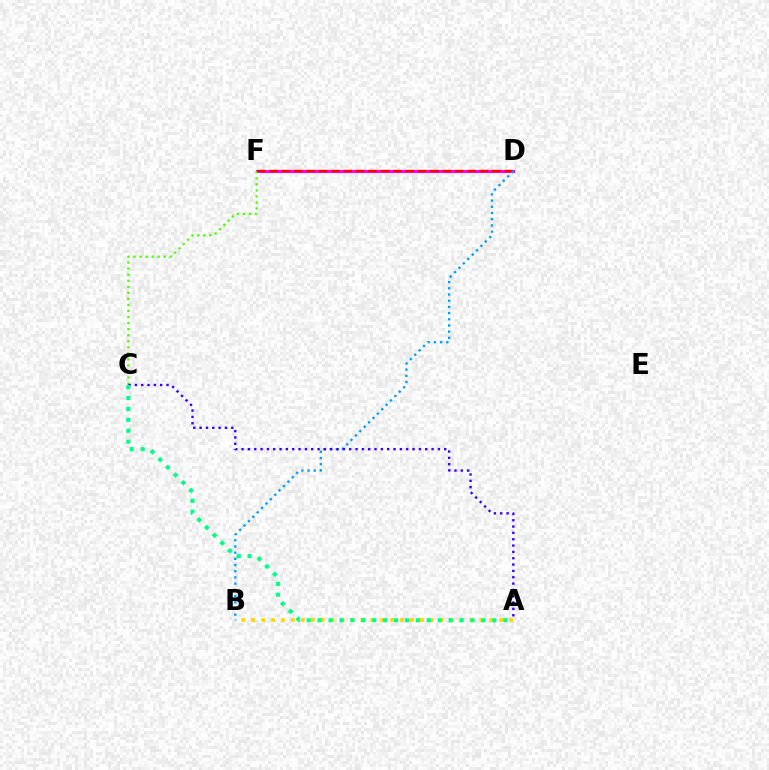{('D', 'F'): [{'color': '#ff00ed', 'line_style': 'solid', 'thickness': 2.22}, {'color': '#ff0000', 'line_style': 'dashed', 'thickness': 1.68}], ('A', 'B'): [{'color': '#ffd500', 'line_style': 'dotted', 'thickness': 2.69}], ('C', 'F'): [{'color': '#4fff00', 'line_style': 'dotted', 'thickness': 1.64}], ('B', 'D'): [{'color': '#009eff', 'line_style': 'dotted', 'thickness': 1.68}], ('A', 'C'): [{'color': '#3700ff', 'line_style': 'dotted', 'thickness': 1.72}, {'color': '#00ff86', 'line_style': 'dotted', 'thickness': 2.97}]}